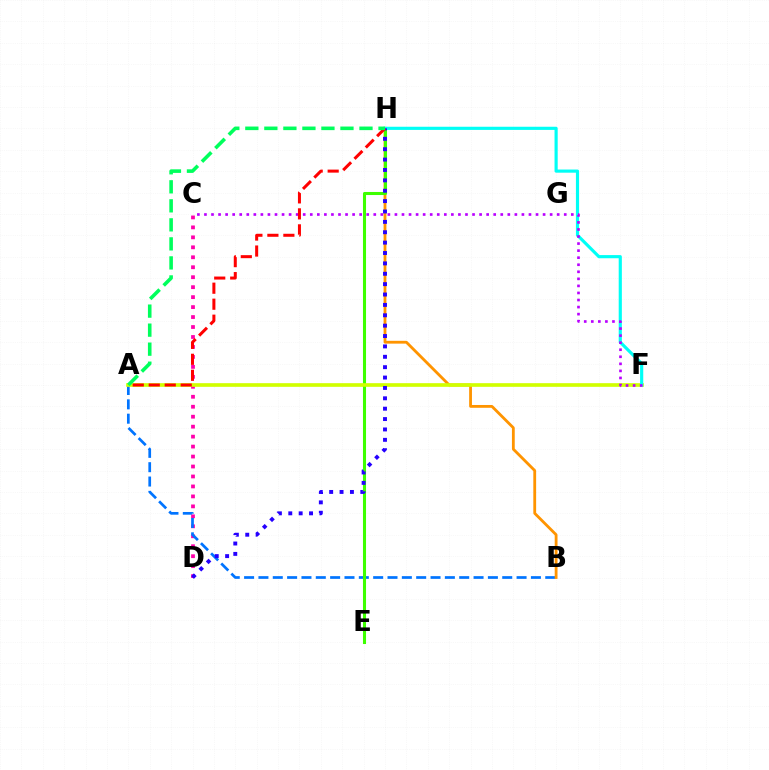{('C', 'D'): [{'color': '#ff00ac', 'line_style': 'dotted', 'thickness': 2.71}], ('A', 'B'): [{'color': '#0074ff', 'line_style': 'dashed', 'thickness': 1.95}], ('B', 'H'): [{'color': '#ff9400', 'line_style': 'solid', 'thickness': 2.02}], ('E', 'H'): [{'color': '#3dff00', 'line_style': 'solid', 'thickness': 2.2}], ('A', 'F'): [{'color': '#d1ff00', 'line_style': 'solid', 'thickness': 2.63}], ('F', 'H'): [{'color': '#00fff6', 'line_style': 'solid', 'thickness': 2.27}], ('C', 'F'): [{'color': '#b900ff', 'line_style': 'dotted', 'thickness': 1.92}], ('D', 'H'): [{'color': '#2500ff', 'line_style': 'dotted', 'thickness': 2.82}], ('A', 'H'): [{'color': '#ff0000', 'line_style': 'dashed', 'thickness': 2.17}, {'color': '#00ff5c', 'line_style': 'dashed', 'thickness': 2.58}]}